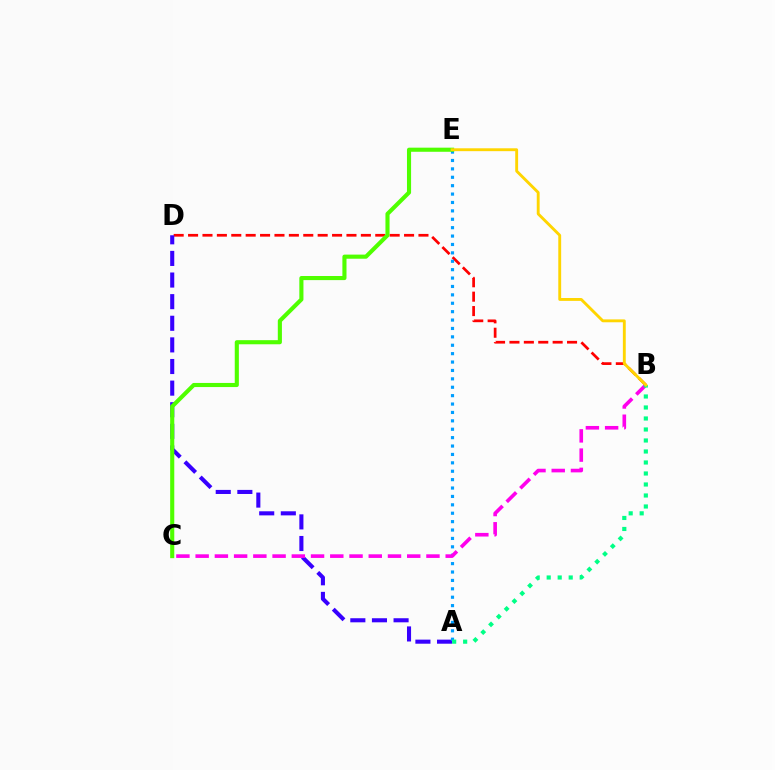{('B', 'D'): [{'color': '#ff0000', 'line_style': 'dashed', 'thickness': 1.96}], ('A', 'D'): [{'color': '#3700ff', 'line_style': 'dashed', 'thickness': 2.94}], ('A', 'E'): [{'color': '#009eff', 'line_style': 'dotted', 'thickness': 2.28}], ('C', 'E'): [{'color': '#4fff00', 'line_style': 'solid', 'thickness': 2.96}], ('B', 'C'): [{'color': '#ff00ed', 'line_style': 'dashed', 'thickness': 2.61}], ('A', 'B'): [{'color': '#00ff86', 'line_style': 'dotted', 'thickness': 2.99}], ('B', 'E'): [{'color': '#ffd500', 'line_style': 'solid', 'thickness': 2.07}]}